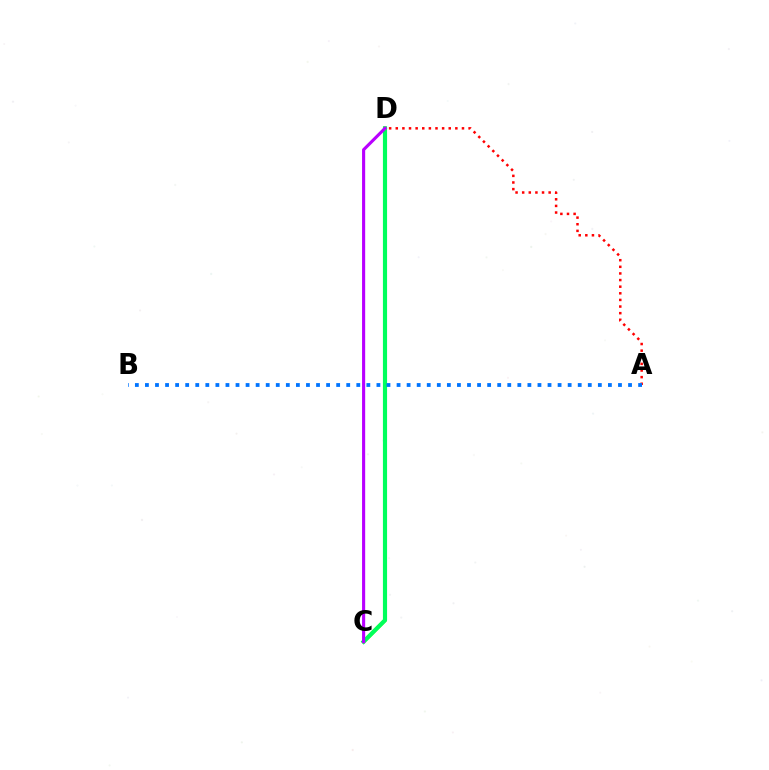{('C', 'D'): [{'color': '#d1ff00', 'line_style': 'solid', 'thickness': 2.68}, {'color': '#00ff5c', 'line_style': 'solid', 'thickness': 2.99}, {'color': '#b900ff', 'line_style': 'solid', 'thickness': 2.24}], ('A', 'D'): [{'color': '#ff0000', 'line_style': 'dotted', 'thickness': 1.8}], ('A', 'B'): [{'color': '#0074ff', 'line_style': 'dotted', 'thickness': 2.73}]}